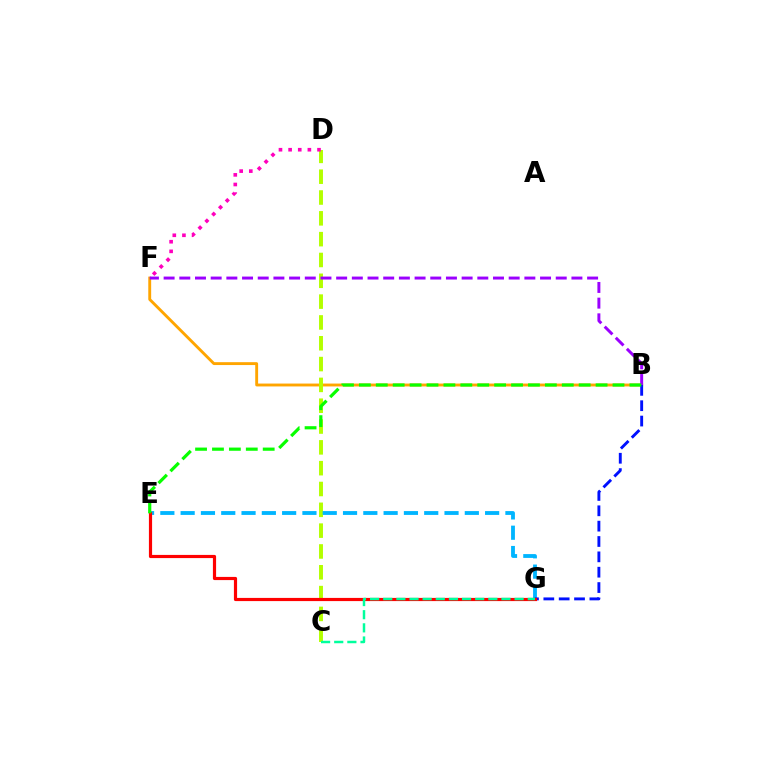{('B', 'F'): [{'color': '#ffa500', 'line_style': 'solid', 'thickness': 2.07}, {'color': '#9b00ff', 'line_style': 'dashed', 'thickness': 2.13}], ('C', 'D'): [{'color': '#b3ff00', 'line_style': 'dashed', 'thickness': 2.83}], ('E', 'G'): [{'color': '#00b5ff', 'line_style': 'dashed', 'thickness': 2.76}, {'color': '#ff0000', 'line_style': 'solid', 'thickness': 2.29}], ('B', 'G'): [{'color': '#0010ff', 'line_style': 'dashed', 'thickness': 2.09}], ('B', 'E'): [{'color': '#08ff00', 'line_style': 'dashed', 'thickness': 2.3}], ('D', 'F'): [{'color': '#ff00bd', 'line_style': 'dotted', 'thickness': 2.62}], ('C', 'G'): [{'color': '#00ff9d', 'line_style': 'dashed', 'thickness': 1.79}]}